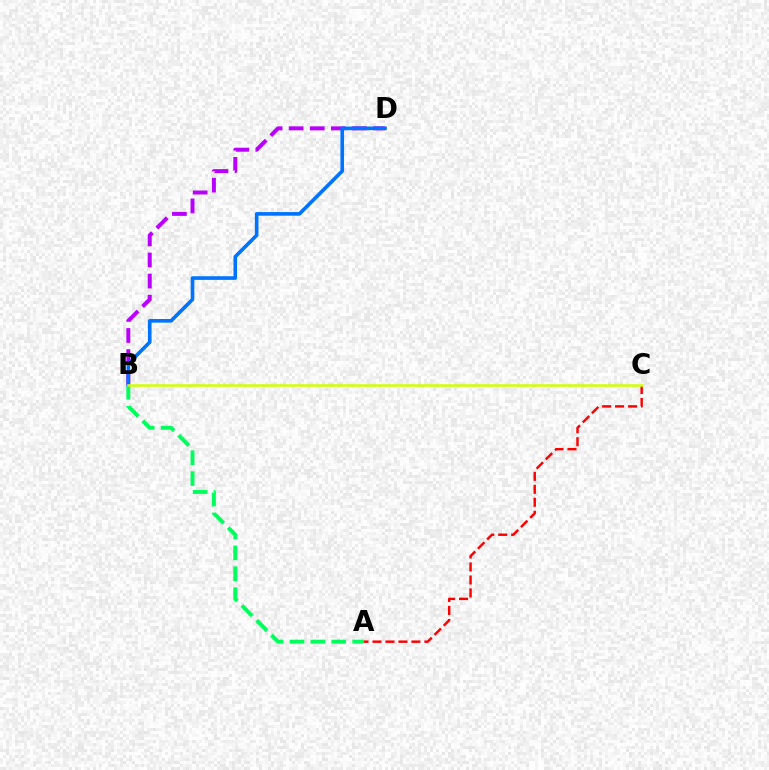{('A', 'B'): [{'color': '#00ff5c', 'line_style': 'dashed', 'thickness': 2.84}], ('A', 'C'): [{'color': '#ff0000', 'line_style': 'dashed', 'thickness': 1.76}], ('B', 'D'): [{'color': '#b900ff', 'line_style': 'dashed', 'thickness': 2.86}, {'color': '#0074ff', 'line_style': 'solid', 'thickness': 2.62}], ('B', 'C'): [{'color': '#d1ff00', 'line_style': 'solid', 'thickness': 1.81}]}